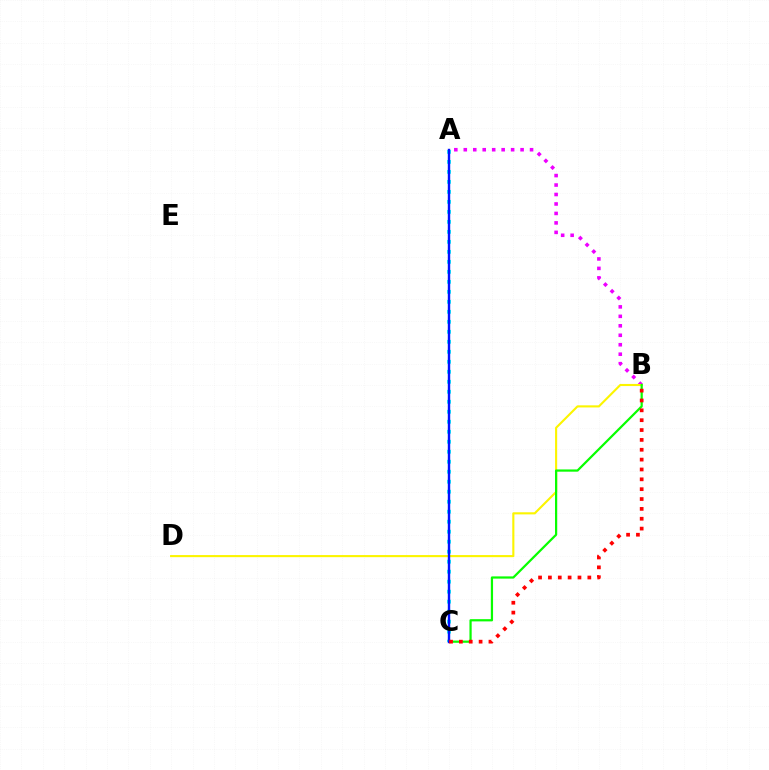{('A', 'B'): [{'color': '#ee00ff', 'line_style': 'dotted', 'thickness': 2.57}], ('A', 'C'): [{'color': '#00fff6', 'line_style': 'dotted', 'thickness': 2.72}, {'color': '#0010ff', 'line_style': 'solid', 'thickness': 1.74}], ('B', 'D'): [{'color': '#fcf500', 'line_style': 'solid', 'thickness': 1.52}], ('B', 'C'): [{'color': '#08ff00', 'line_style': 'solid', 'thickness': 1.6}, {'color': '#ff0000', 'line_style': 'dotted', 'thickness': 2.68}]}